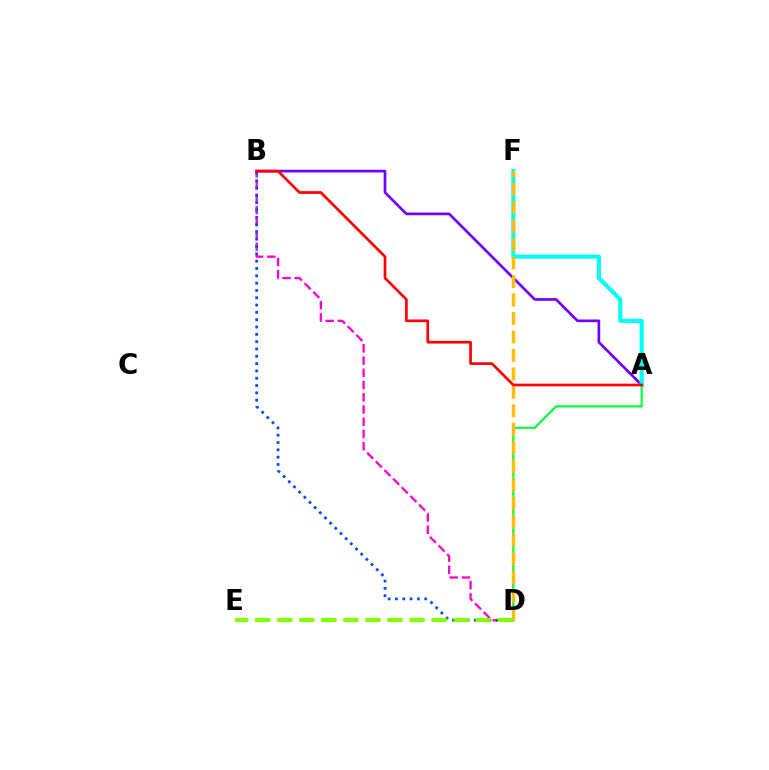{('A', 'B'): [{'color': '#7200ff', 'line_style': 'solid', 'thickness': 1.93}, {'color': '#ff0000', 'line_style': 'solid', 'thickness': 1.94}], ('B', 'D'): [{'color': '#ff00cf', 'line_style': 'dashed', 'thickness': 1.66}, {'color': '#004bff', 'line_style': 'dotted', 'thickness': 1.99}], ('A', 'D'): [{'color': '#00ff39', 'line_style': 'solid', 'thickness': 1.55}], ('A', 'F'): [{'color': '#00fff6', 'line_style': 'solid', 'thickness': 2.97}], ('D', 'F'): [{'color': '#ffbd00', 'line_style': 'dashed', 'thickness': 2.51}], ('D', 'E'): [{'color': '#84ff00', 'line_style': 'dashed', 'thickness': 3.0}]}